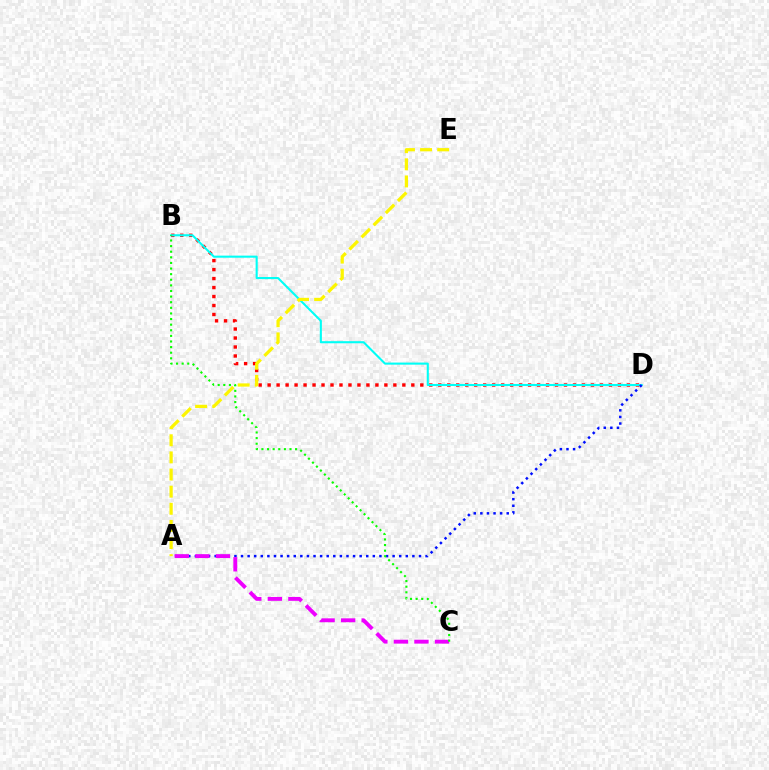{('B', 'D'): [{'color': '#ff0000', 'line_style': 'dotted', 'thickness': 2.44}, {'color': '#00fff6', 'line_style': 'solid', 'thickness': 1.5}], ('A', 'E'): [{'color': '#fcf500', 'line_style': 'dashed', 'thickness': 2.33}], ('A', 'D'): [{'color': '#0010ff', 'line_style': 'dotted', 'thickness': 1.79}], ('A', 'C'): [{'color': '#ee00ff', 'line_style': 'dashed', 'thickness': 2.79}], ('B', 'C'): [{'color': '#08ff00', 'line_style': 'dotted', 'thickness': 1.52}]}